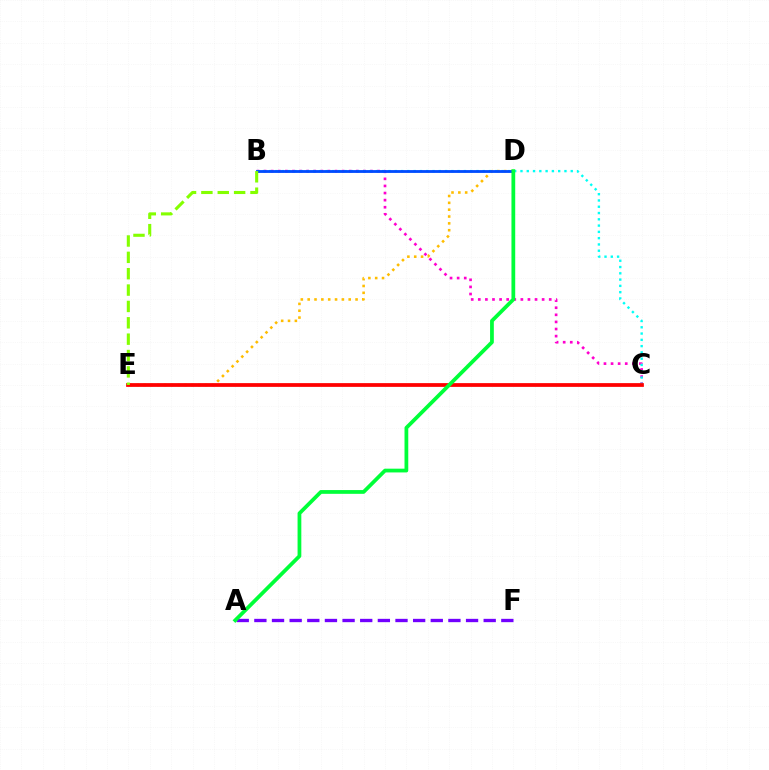{('D', 'E'): [{'color': '#ffbd00', 'line_style': 'dotted', 'thickness': 1.86}], ('B', 'C'): [{'color': '#ff00cf', 'line_style': 'dotted', 'thickness': 1.93}, {'color': '#00fff6', 'line_style': 'dotted', 'thickness': 1.71}], ('A', 'F'): [{'color': '#7200ff', 'line_style': 'dashed', 'thickness': 2.4}], ('B', 'D'): [{'color': '#004bff', 'line_style': 'solid', 'thickness': 2.03}], ('C', 'E'): [{'color': '#ff0000', 'line_style': 'solid', 'thickness': 2.7}], ('B', 'E'): [{'color': '#84ff00', 'line_style': 'dashed', 'thickness': 2.22}], ('A', 'D'): [{'color': '#00ff39', 'line_style': 'solid', 'thickness': 2.71}]}